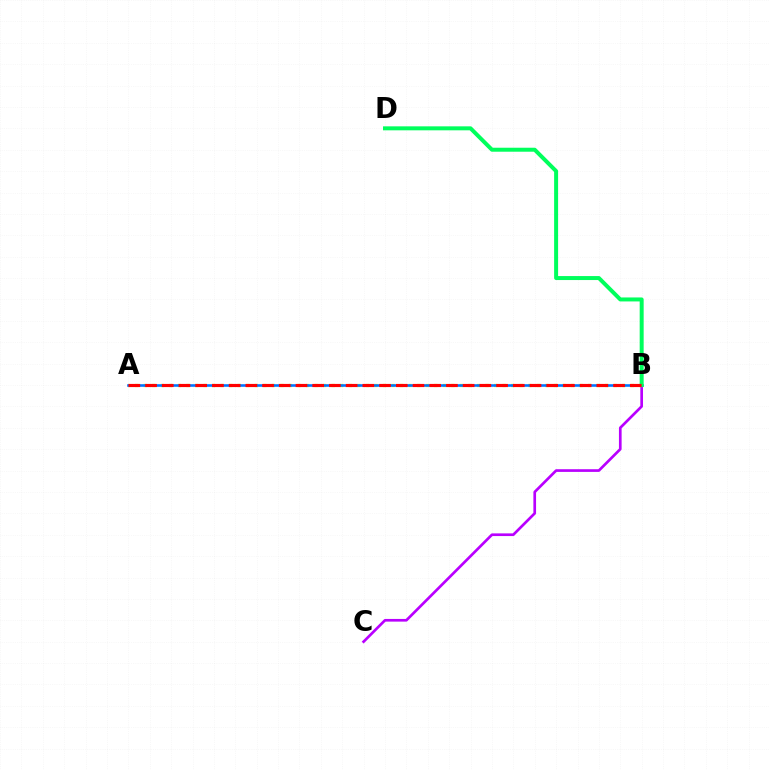{('B', 'C'): [{'color': '#b900ff', 'line_style': 'solid', 'thickness': 1.93}], ('A', 'B'): [{'color': '#d1ff00', 'line_style': 'dotted', 'thickness': 2.32}, {'color': '#0074ff', 'line_style': 'solid', 'thickness': 1.87}, {'color': '#ff0000', 'line_style': 'dashed', 'thickness': 2.27}], ('B', 'D'): [{'color': '#00ff5c', 'line_style': 'solid', 'thickness': 2.87}]}